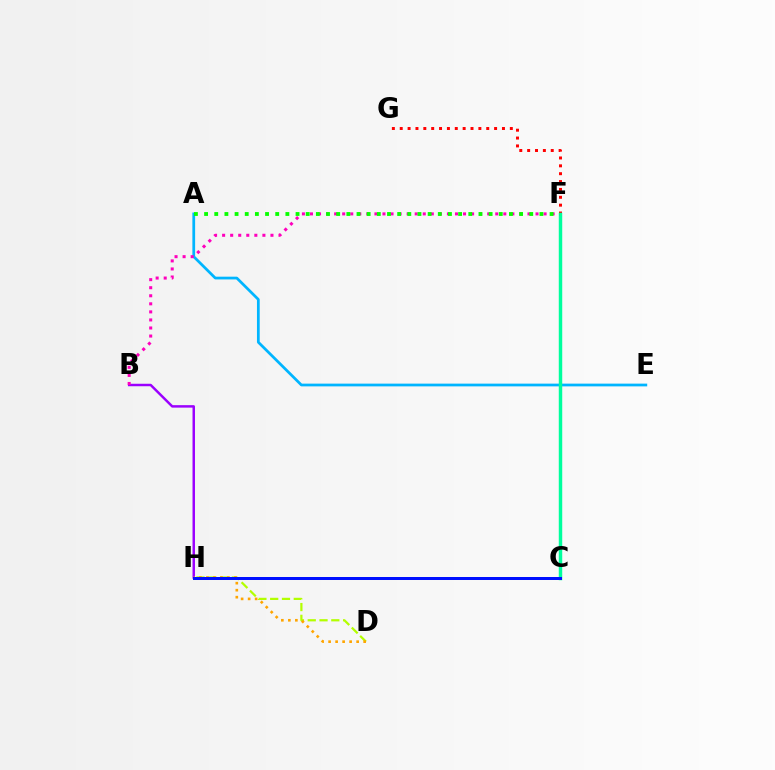{('A', 'E'): [{'color': '#00b5ff', 'line_style': 'solid', 'thickness': 1.97}], ('D', 'H'): [{'color': '#b3ff00', 'line_style': 'dashed', 'thickness': 1.6}, {'color': '#ffa500', 'line_style': 'dotted', 'thickness': 1.9}], ('B', 'H'): [{'color': '#9b00ff', 'line_style': 'solid', 'thickness': 1.78}], ('F', 'G'): [{'color': '#ff0000', 'line_style': 'dotted', 'thickness': 2.14}], ('C', 'F'): [{'color': '#00ff9d', 'line_style': 'solid', 'thickness': 2.48}], ('B', 'F'): [{'color': '#ff00bd', 'line_style': 'dotted', 'thickness': 2.19}], ('A', 'F'): [{'color': '#08ff00', 'line_style': 'dotted', 'thickness': 2.76}], ('C', 'H'): [{'color': '#0010ff', 'line_style': 'solid', 'thickness': 2.16}]}